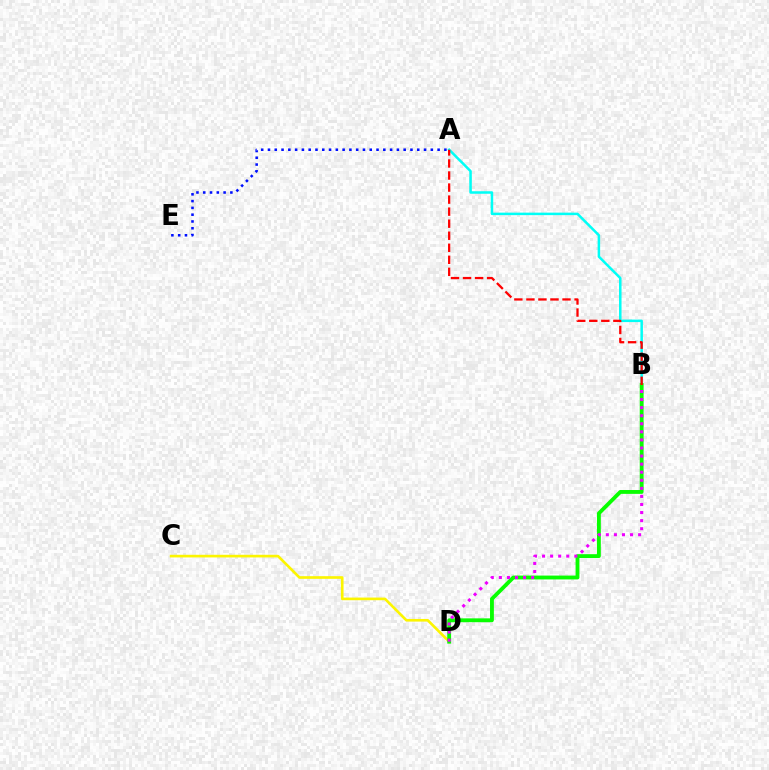{('C', 'D'): [{'color': '#fcf500', 'line_style': 'solid', 'thickness': 1.91}], ('A', 'E'): [{'color': '#0010ff', 'line_style': 'dotted', 'thickness': 1.84}], ('A', 'B'): [{'color': '#00fff6', 'line_style': 'solid', 'thickness': 1.81}, {'color': '#ff0000', 'line_style': 'dashed', 'thickness': 1.64}], ('B', 'D'): [{'color': '#08ff00', 'line_style': 'solid', 'thickness': 2.77}, {'color': '#ee00ff', 'line_style': 'dotted', 'thickness': 2.19}]}